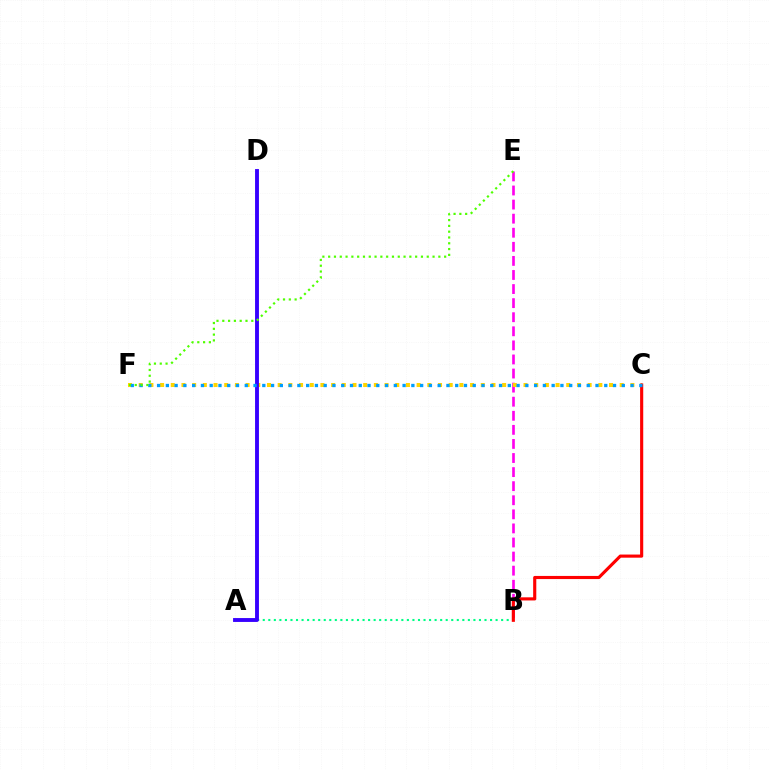{('A', 'B'): [{'color': '#00ff86', 'line_style': 'dotted', 'thickness': 1.51}], ('B', 'E'): [{'color': '#ff00ed', 'line_style': 'dashed', 'thickness': 1.91}], ('C', 'F'): [{'color': '#ffd500', 'line_style': 'dotted', 'thickness': 2.9}, {'color': '#009eff', 'line_style': 'dotted', 'thickness': 2.38}], ('B', 'C'): [{'color': '#ff0000', 'line_style': 'solid', 'thickness': 2.25}], ('A', 'D'): [{'color': '#3700ff', 'line_style': 'solid', 'thickness': 2.79}], ('E', 'F'): [{'color': '#4fff00', 'line_style': 'dotted', 'thickness': 1.58}]}